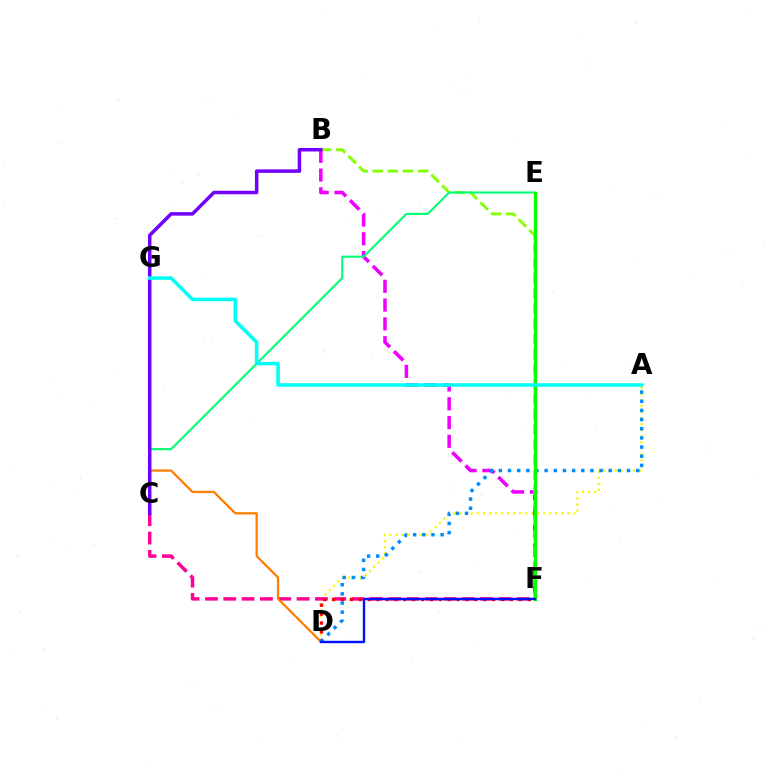{('A', 'D'): [{'color': '#fcf500', 'line_style': 'dotted', 'thickness': 1.64}, {'color': '#008cff', 'line_style': 'dotted', 'thickness': 2.49}], ('C', 'F'): [{'color': '#ff0094', 'line_style': 'dashed', 'thickness': 2.49}], ('B', 'F'): [{'color': '#ee00ff', 'line_style': 'dashed', 'thickness': 2.55}, {'color': '#84ff00', 'line_style': 'dashed', 'thickness': 2.05}], ('D', 'G'): [{'color': '#ff7c00', 'line_style': 'solid', 'thickness': 1.61}], ('D', 'F'): [{'color': '#ff0000', 'line_style': 'dotted', 'thickness': 2.42}, {'color': '#0010ff', 'line_style': 'solid', 'thickness': 1.71}], ('C', 'E'): [{'color': '#00ff74', 'line_style': 'solid', 'thickness': 1.51}], ('B', 'C'): [{'color': '#7200ff', 'line_style': 'solid', 'thickness': 2.52}], ('E', 'F'): [{'color': '#08ff00', 'line_style': 'solid', 'thickness': 2.36}], ('A', 'G'): [{'color': '#00fff6', 'line_style': 'solid', 'thickness': 2.56}]}